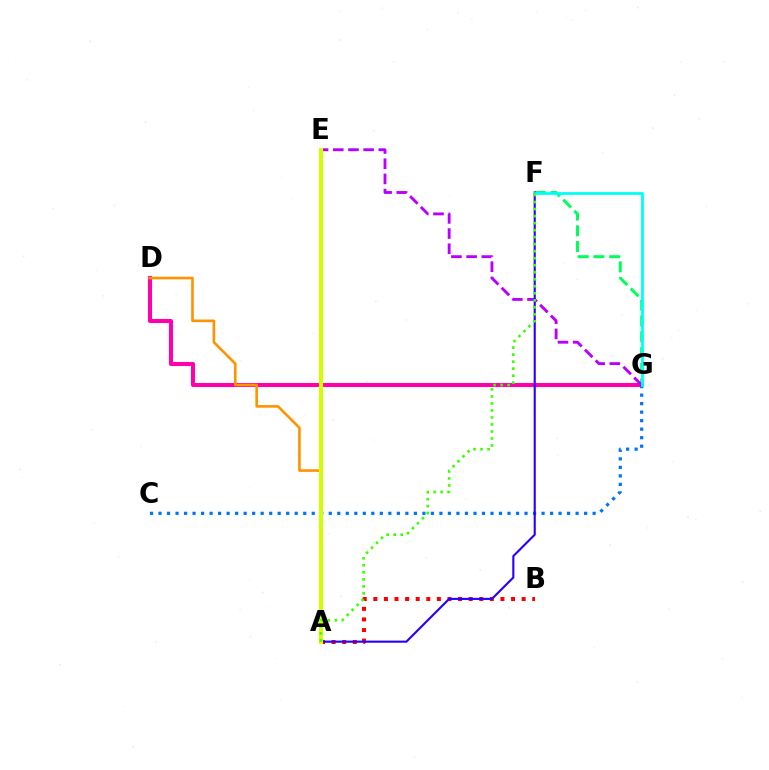{('F', 'G'): [{'color': '#00ff5c', 'line_style': 'dashed', 'thickness': 2.14}, {'color': '#00fff6', 'line_style': 'solid', 'thickness': 2.01}], ('D', 'G'): [{'color': '#ff00ac', 'line_style': 'solid', 'thickness': 2.92}], ('A', 'D'): [{'color': '#ff9400', 'line_style': 'solid', 'thickness': 1.9}], ('C', 'G'): [{'color': '#0074ff', 'line_style': 'dotted', 'thickness': 2.31}], ('A', 'B'): [{'color': '#ff0000', 'line_style': 'dotted', 'thickness': 2.88}], ('E', 'G'): [{'color': '#b900ff', 'line_style': 'dashed', 'thickness': 2.06}], ('A', 'F'): [{'color': '#2500ff', 'line_style': 'solid', 'thickness': 1.52}, {'color': '#3dff00', 'line_style': 'dotted', 'thickness': 1.91}], ('A', 'E'): [{'color': '#d1ff00', 'line_style': 'solid', 'thickness': 2.96}]}